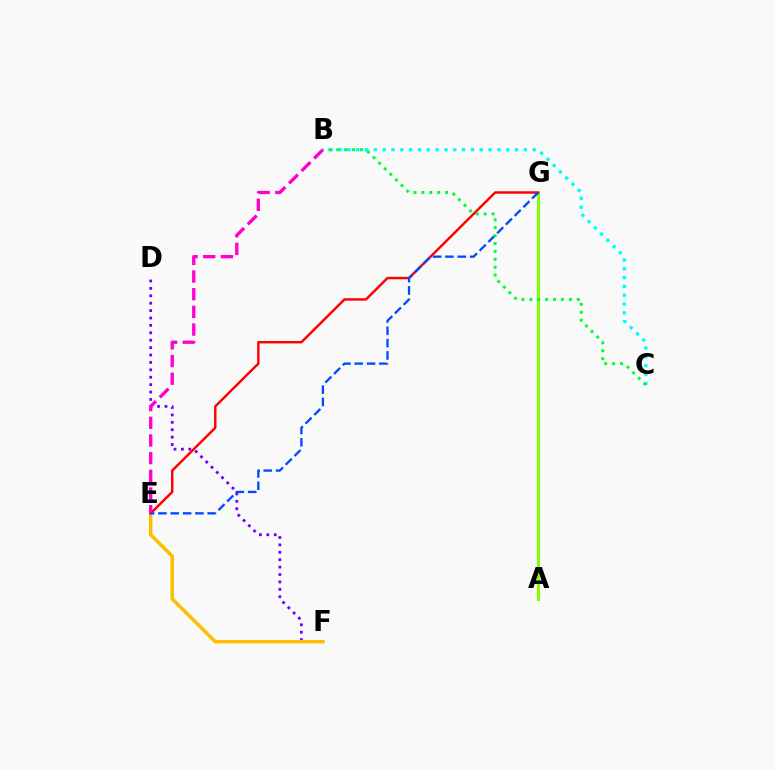{('B', 'C'): [{'color': '#00fff6', 'line_style': 'dotted', 'thickness': 2.4}, {'color': '#00ff39', 'line_style': 'dotted', 'thickness': 2.15}], ('D', 'F'): [{'color': '#7200ff', 'line_style': 'dotted', 'thickness': 2.01}], ('E', 'F'): [{'color': '#ffbd00', 'line_style': 'solid', 'thickness': 2.5}], ('A', 'G'): [{'color': '#84ff00', 'line_style': 'solid', 'thickness': 2.21}], ('E', 'G'): [{'color': '#ff0000', 'line_style': 'solid', 'thickness': 1.76}, {'color': '#004bff', 'line_style': 'dashed', 'thickness': 1.67}], ('B', 'E'): [{'color': '#ff00cf', 'line_style': 'dashed', 'thickness': 2.4}]}